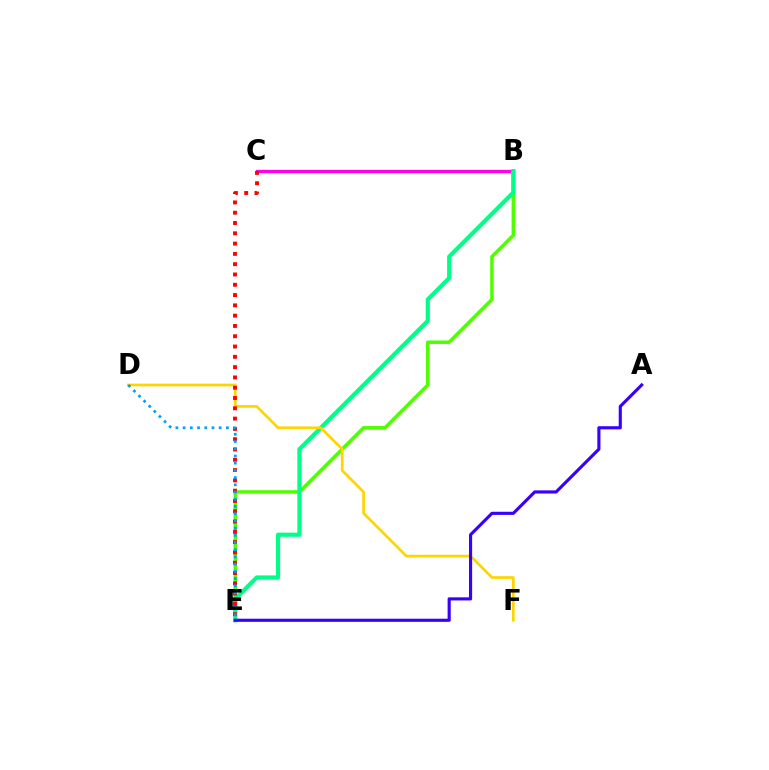{('B', 'C'): [{'color': '#ff00ed', 'line_style': 'solid', 'thickness': 2.38}], ('B', 'E'): [{'color': '#4fff00', 'line_style': 'solid', 'thickness': 2.52}, {'color': '#00ff86', 'line_style': 'solid', 'thickness': 3.0}], ('D', 'F'): [{'color': '#ffd500', 'line_style': 'solid', 'thickness': 1.94}], ('C', 'E'): [{'color': '#ff0000', 'line_style': 'dotted', 'thickness': 2.8}], ('A', 'E'): [{'color': '#3700ff', 'line_style': 'solid', 'thickness': 2.25}], ('D', 'E'): [{'color': '#009eff', 'line_style': 'dotted', 'thickness': 1.96}]}